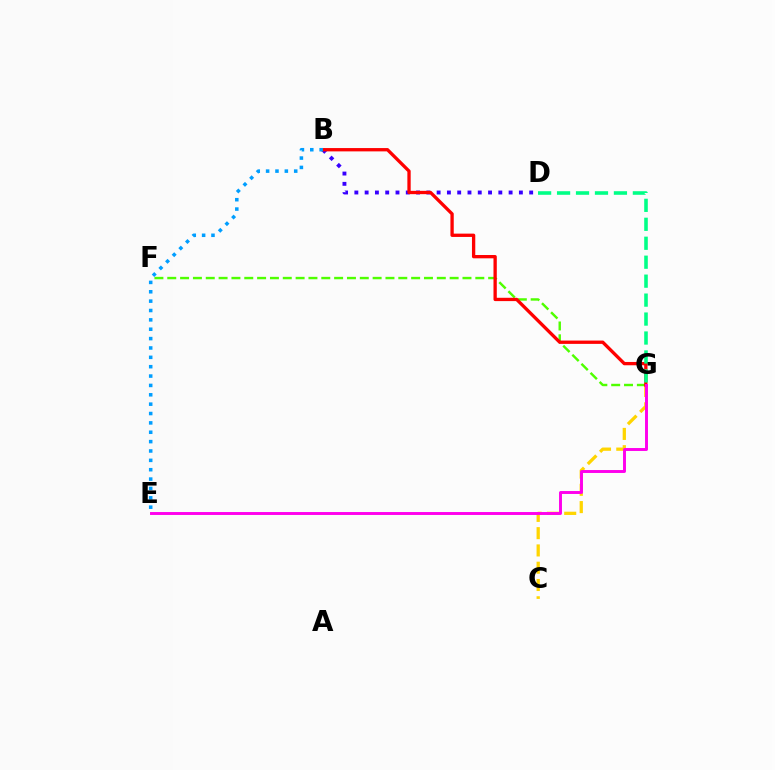{('B', 'D'): [{'color': '#3700ff', 'line_style': 'dotted', 'thickness': 2.79}], ('F', 'G'): [{'color': '#4fff00', 'line_style': 'dashed', 'thickness': 1.74}], ('C', 'G'): [{'color': '#ffd500', 'line_style': 'dashed', 'thickness': 2.35}], ('B', 'G'): [{'color': '#ff0000', 'line_style': 'solid', 'thickness': 2.38}], ('B', 'E'): [{'color': '#009eff', 'line_style': 'dotted', 'thickness': 2.54}], ('E', 'G'): [{'color': '#ff00ed', 'line_style': 'solid', 'thickness': 2.11}], ('D', 'G'): [{'color': '#00ff86', 'line_style': 'dashed', 'thickness': 2.57}]}